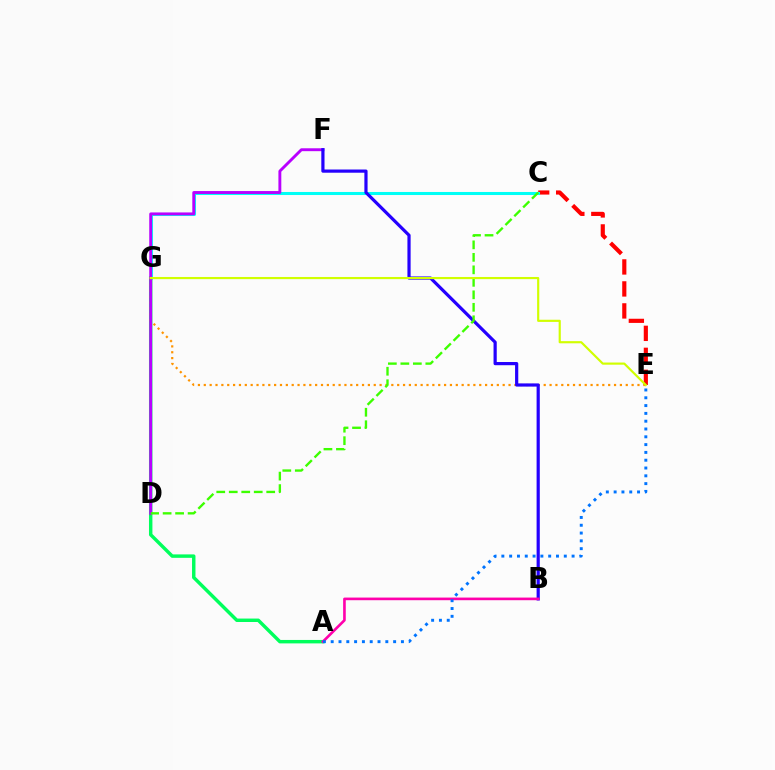{('A', 'G'): [{'color': '#00ff5c', 'line_style': 'solid', 'thickness': 2.47}], ('E', 'G'): [{'color': '#ff9400', 'line_style': 'dotted', 'thickness': 1.59}, {'color': '#d1ff00', 'line_style': 'solid', 'thickness': 1.56}], ('C', 'E'): [{'color': '#ff0000', 'line_style': 'dashed', 'thickness': 2.99}], ('C', 'G'): [{'color': '#00fff6', 'line_style': 'solid', 'thickness': 2.19}], ('D', 'F'): [{'color': '#b900ff', 'line_style': 'solid', 'thickness': 2.08}], ('B', 'F'): [{'color': '#2500ff', 'line_style': 'solid', 'thickness': 2.3}], ('C', 'D'): [{'color': '#3dff00', 'line_style': 'dashed', 'thickness': 1.7}], ('A', 'B'): [{'color': '#ff00ac', 'line_style': 'solid', 'thickness': 1.9}], ('A', 'E'): [{'color': '#0074ff', 'line_style': 'dotted', 'thickness': 2.12}]}